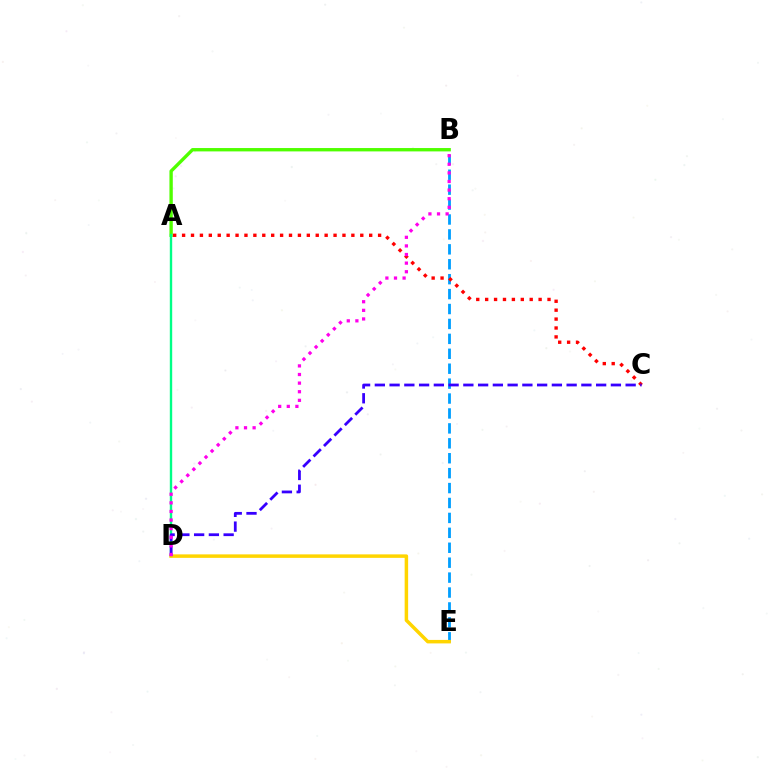{('A', 'B'): [{'color': '#4fff00', 'line_style': 'solid', 'thickness': 2.42}], ('A', 'D'): [{'color': '#00ff86', 'line_style': 'solid', 'thickness': 1.71}], ('B', 'E'): [{'color': '#009eff', 'line_style': 'dashed', 'thickness': 2.03}], ('D', 'E'): [{'color': '#ffd500', 'line_style': 'solid', 'thickness': 2.51}], ('A', 'C'): [{'color': '#ff0000', 'line_style': 'dotted', 'thickness': 2.42}], ('C', 'D'): [{'color': '#3700ff', 'line_style': 'dashed', 'thickness': 2.0}], ('B', 'D'): [{'color': '#ff00ed', 'line_style': 'dotted', 'thickness': 2.34}]}